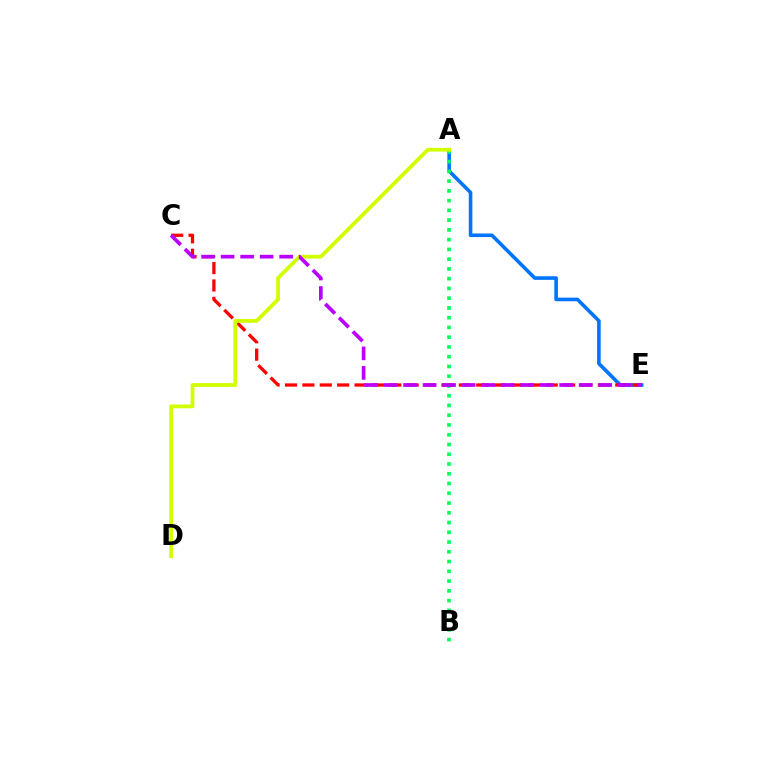{('A', 'E'): [{'color': '#0074ff', 'line_style': 'solid', 'thickness': 2.6}], ('C', 'E'): [{'color': '#ff0000', 'line_style': 'dashed', 'thickness': 2.36}, {'color': '#b900ff', 'line_style': 'dashed', 'thickness': 2.65}], ('A', 'B'): [{'color': '#00ff5c', 'line_style': 'dotted', 'thickness': 2.65}], ('A', 'D'): [{'color': '#d1ff00', 'line_style': 'solid', 'thickness': 2.73}]}